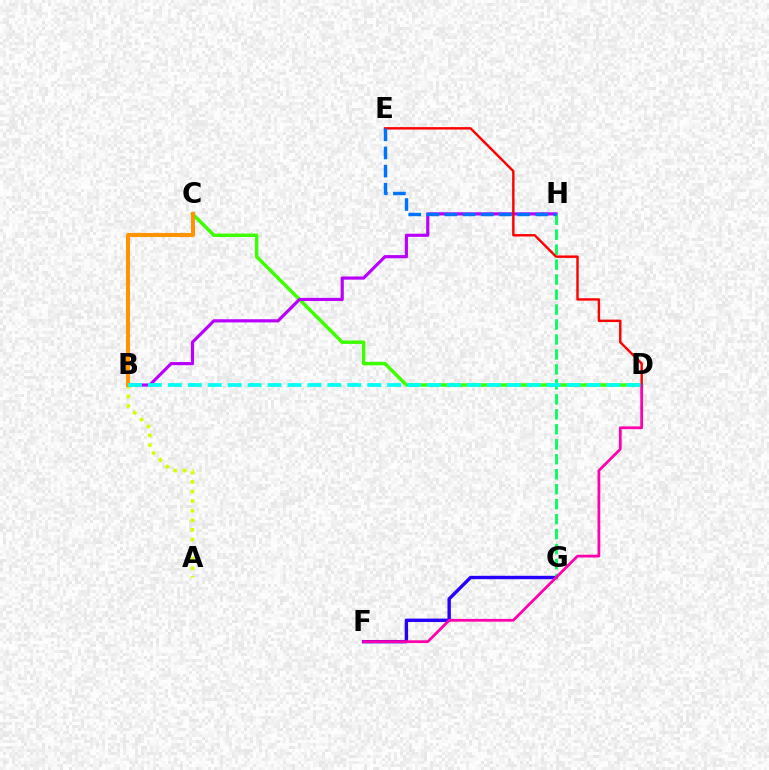{('A', 'B'): [{'color': '#d1ff00', 'line_style': 'dotted', 'thickness': 2.6}], ('C', 'D'): [{'color': '#3dff00', 'line_style': 'solid', 'thickness': 2.5}], ('B', 'H'): [{'color': '#b900ff', 'line_style': 'solid', 'thickness': 2.27}], ('F', 'G'): [{'color': '#2500ff', 'line_style': 'solid', 'thickness': 2.44}], ('G', 'H'): [{'color': '#00ff5c', 'line_style': 'dashed', 'thickness': 2.03}], ('D', 'E'): [{'color': '#ff0000', 'line_style': 'solid', 'thickness': 1.75}], ('D', 'F'): [{'color': '#ff00ac', 'line_style': 'solid', 'thickness': 1.99}], ('B', 'C'): [{'color': '#ff9400', 'line_style': 'solid', 'thickness': 2.93}], ('B', 'D'): [{'color': '#00fff6', 'line_style': 'dashed', 'thickness': 2.71}], ('E', 'H'): [{'color': '#0074ff', 'line_style': 'dashed', 'thickness': 2.46}]}